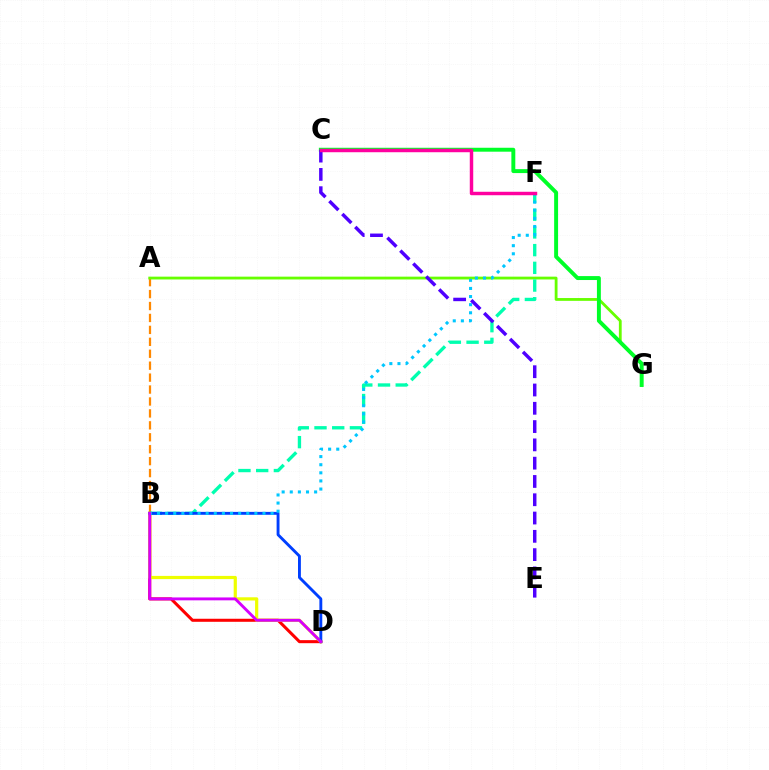{('B', 'D'): [{'color': '#ff0000', 'line_style': 'solid', 'thickness': 2.19}, {'color': '#eeff00', 'line_style': 'solid', 'thickness': 2.3}, {'color': '#003fff', 'line_style': 'solid', 'thickness': 2.08}, {'color': '#d600ff', 'line_style': 'solid', 'thickness': 2.08}], ('A', 'B'): [{'color': '#ff8800', 'line_style': 'dashed', 'thickness': 1.62}], ('A', 'G'): [{'color': '#66ff00', 'line_style': 'solid', 'thickness': 2.02}], ('B', 'F'): [{'color': '#00ffaf', 'line_style': 'dashed', 'thickness': 2.41}, {'color': '#00c7ff', 'line_style': 'dotted', 'thickness': 2.2}], ('C', 'G'): [{'color': '#00ff27', 'line_style': 'solid', 'thickness': 2.83}], ('C', 'E'): [{'color': '#4f00ff', 'line_style': 'dashed', 'thickness': 2.48}], ('C', 'F'): [{'color': '#ff00a0', 'line_style': 'solid', 'thickness': 2.49}]}